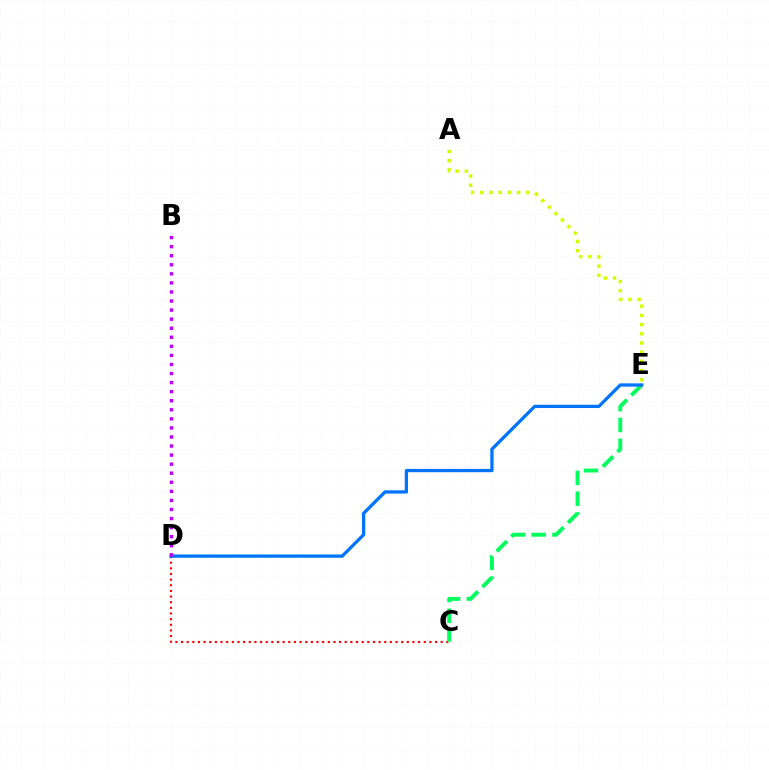{('C', 'D'): [{'color': '#ff0000', 'line_style': 'dotted', 'thickness': 1.53}], ('C', 'E'): [{'color': '#00ff5c', 'line_style': 'dashed', 'thickness': 2.82}], ('D', 'E'): [{'color': '#0074ff', 'line_style': 'solid', 'thickness': 2.36}], ('A', 'E'): [{'color': '#d1ff00', 'line_style': 'dotted', 'thickness': 2.5}], ('B', 'D'): [{'color': '#b900ff', 'line_style': 'dotted', 'thickness': 2.46}]}